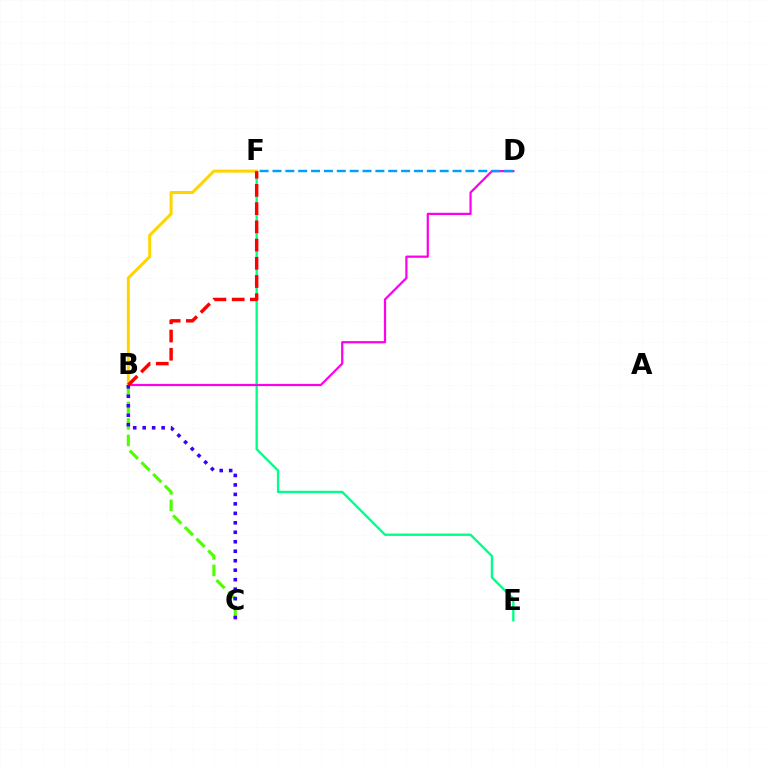{('E', 'F'): [{'color': '#00ff86', 'line_style': 'solid', 'thickness': 1.69}], ('B', 'D'): [{'color': '#ff00ed', 'line_style': 'solid', 'thickness': 1.6}], ('D', 'F'): [{'color': '#009eff', 'line_style': 'dashed', 'thickness': 1.75}], ('B', 'F'): [{'color': '#ffd500', 'line_style': 'solid', 'thickness': 2.19}, {'color': '#ff0000', 'line_style': 'dashed', 'thickness': 2.48}], ('B', 'C'): [{'color': '#4fff00', 'line_style': 'dashed', 'thickness': 2.25}, {'color': '#3700ff', 'line_style': 'dotted', 'thickness': 2.57}]}